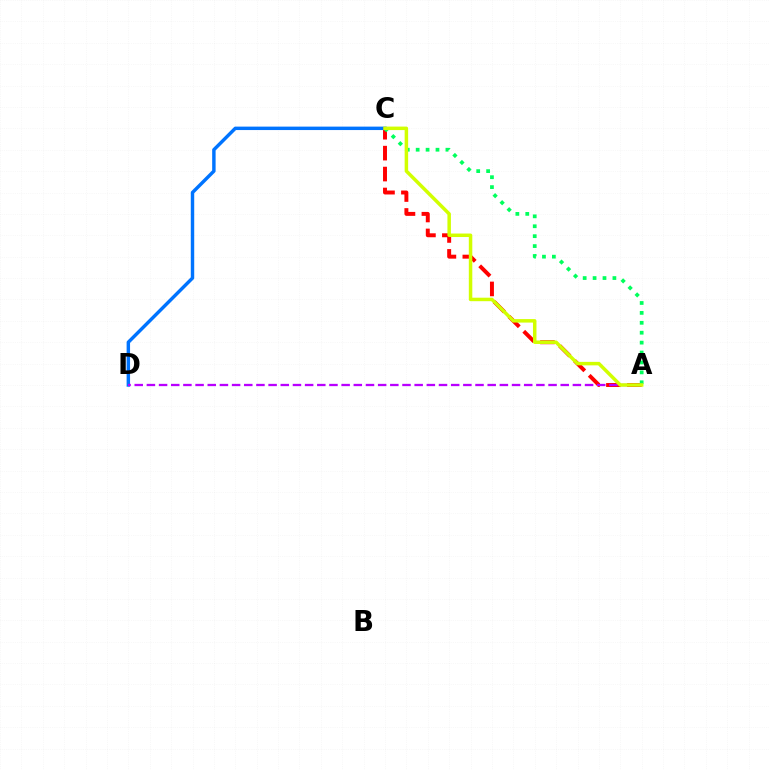{('A', 'C'): [{'color': '#ff0000', 'line_style': 'dashed', 'thickness': 2.84}, {'color': '#00ff5c', 'line_style': 'dotted', 'thickness': 2.69}, {'color': '#d1ff00', 'line_style': 'solid', 'thickness': 2.51}], ('C', 'D'): [{'color': '#0074ff', 'line_style': 'solid', 'thickness': 2.47}], ('A', 'D'): [{'color': '#b900ff', 'line_style': 'dashed', 'thickness': 1.65}]}